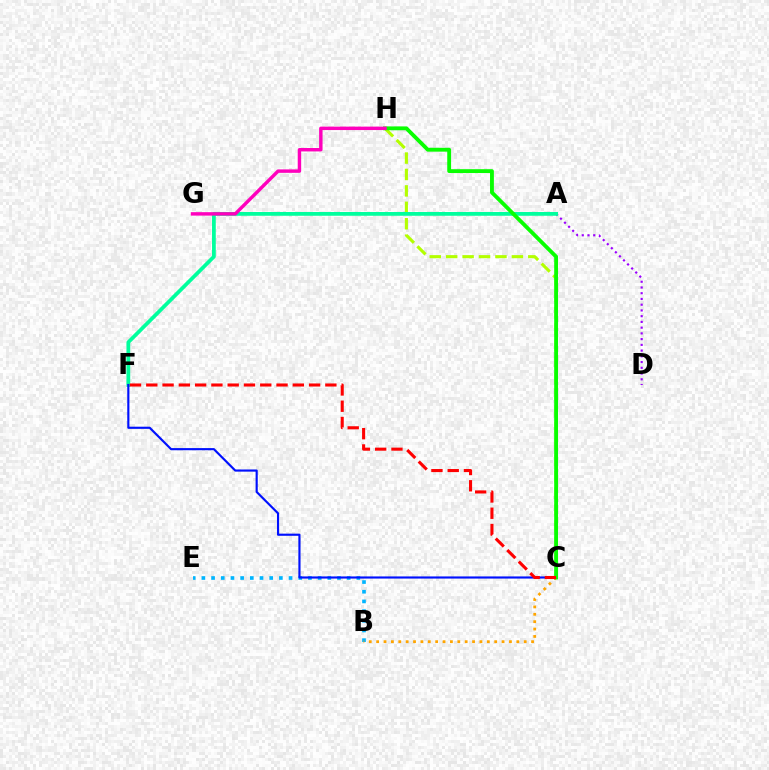{('B', 'E'): [{'color': '#00b5ff', 'line_style': 'dotted', 'thickness': 2.63}], ('B', 'C'): [{'color': '#ffa500', 'line_style': 'dotted', 'thickness': 2.0}], ('A', 'D'): [{'color': '#9b00ff', 'line_style': 'dotted', 'thickness': 1.56}], ('C', 'H'): [{'color': '#b3ff00', 'line_style': 'dashed', 'thickness': 2.23}, {'color': '#08ff00', 'line_style': 'solid', 'thickness': 2.77}], ('A', 'F'): [{'color': '#00ff9d', 'line_style': 'solid', 'thickness': 2.7}], ('C', 'F'): [{'color': '#0010ff', 'line_style': 'solid', 'thickness': 1.55}, {'color': '#ff0000', 'line_style': 'dashed', 'thickness': 2.21}], ('G', 'H'): [{'color': '#ff00bd', 'line_style': 'solid', 'thickness': 2.47}]}